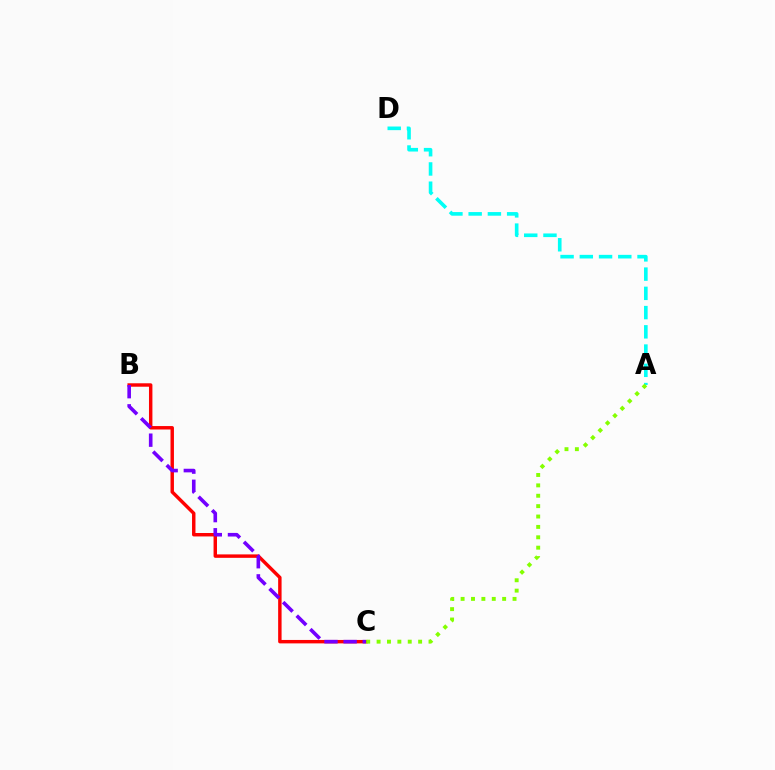{('B', 'C'): [{'color': '#ff0000', 'line_style': 'solid', 'thickness': 2.47}, {'color': '#7200ff', 'line_style': 'dashed', 'thickness': 2.6}], ('A', 'D'): [{'color': '#00fff6', 'line_style': 'dashed', 'thickness': 2.61}], ('A', 'C'): [{'color': '#84ff00', 'line_style': 'dotted', 'thickness': 2.82}]}